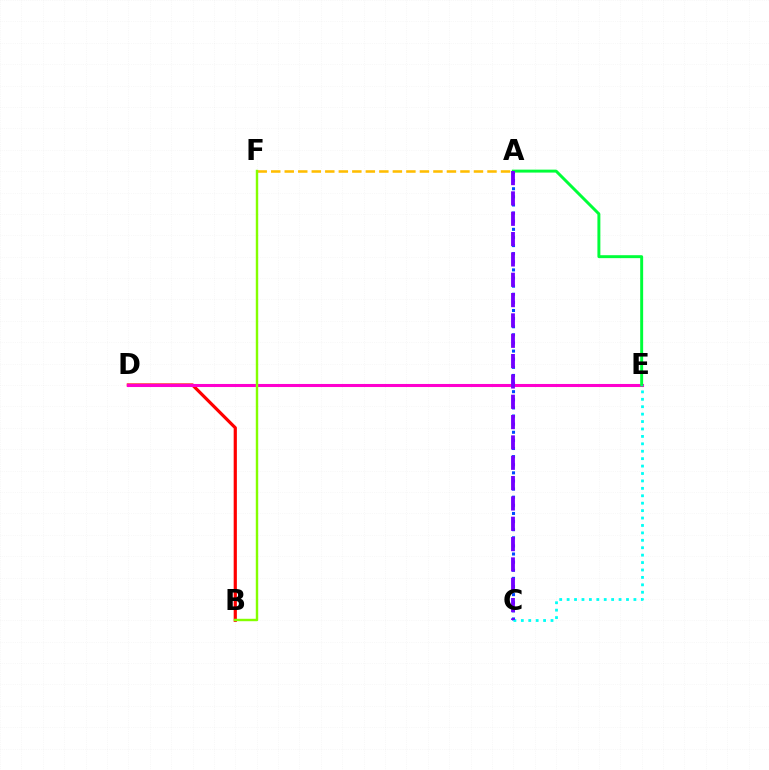{('A', 'C'): [{'color': '#004bff', 'line_style': 'dotted', 'thickness': 2.21}, {'color': '#7200ff', 'line_style': 'dashed', 'thickness': 2.76}], ('A', 'F'): [{'color': '#ffbd00', 'line_style': 'dashed', 'thickness': 1.84}], ('B', 'D'): [{'color': '#ff0000', 'line_style': 'solid', 'thickness': 2.3}], ('D', 'E'): [{'color': '#ff00cf', 'line_style': 'solid', 'thickness': 2.2}], ('A', 'E'): [{'color': '#00ff39', 'line_style': 'solid', 'thickness': 2.12}], ('C', 'E'): [{'color': '#00fff6', 'line_style': 'dotted', 'thickness': 2.02}], ('B', 'F'): [{'color': '#84ff00', 'line_style': 'solid', 'thickness': 1.74}]}